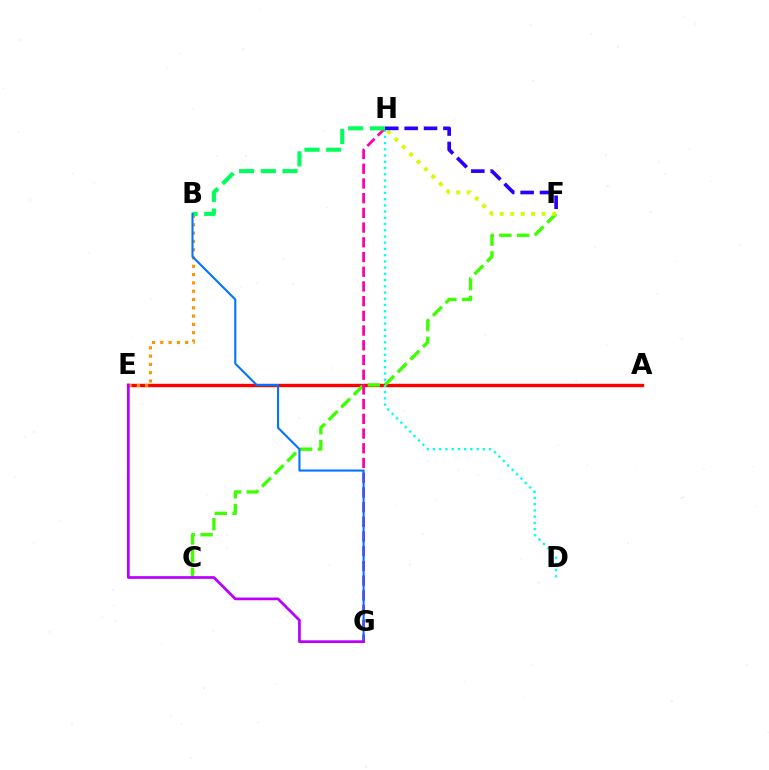{('A', 'E'): [{'color': '#ff0000', 'line_style': 'solid', 'thickness': 2.41}], ('D', 'H'): [{'color': '#00fff6', 'line_style': 'dotted', 'thickness': 1.69}], ('C', 'F'): [{'color': '#3dff00', 'line_style': 'dashed', 'thickness': 2.42}], ('B', 'E'): [{'color': '#ff9400', 'line_style': 'dotted', 'thickness': 2.26}], ('G', 'H'): [{'color': '#ff00ac', 'line_style': 'dashed', 'thickness': 2.0}], ('F', 'H'): [{'color': '#d1ff00', 'line_style': 'dotted', 'thickness': 2.85}, {'color': '#2500ff', 'line_style': 'dashed', 'thickness': 2.63}], ('B', 'H'): [{'color': '#00ff5c', 'line_style': 'dashed', 'thickness': 2.95}], ('B', 'G'): [{'color': '#0074ff', 'line_style': 'solid', 'thickness': 1.51}], ('E', 'G'): [{'color': '#b900ff', 'line_style': 'solid', 'thickness': 1.96}]}